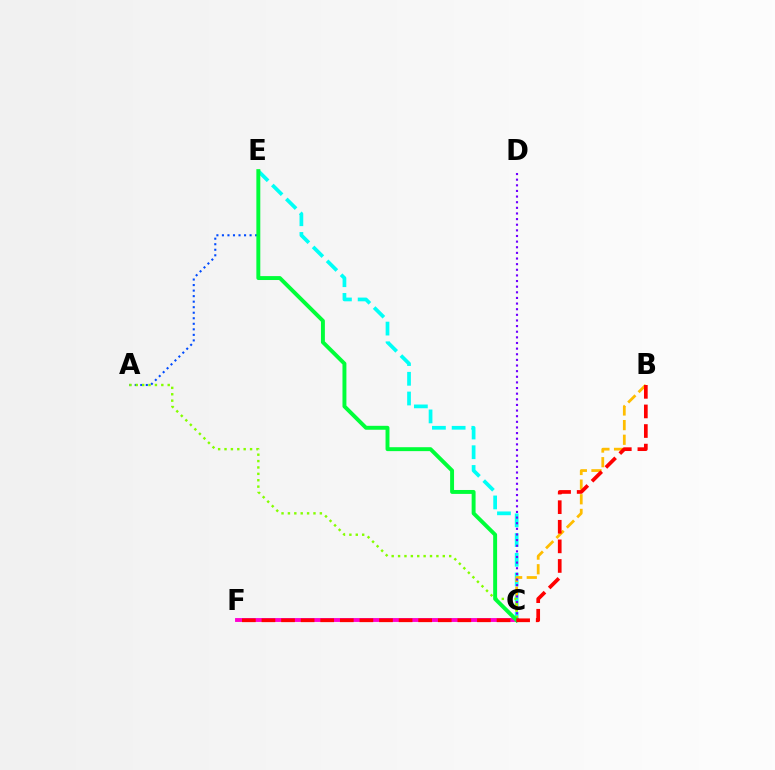{('C', 'E'): [{'color': '#00fff6', 'line_style': 'dashed', 'thickness': 2.68}, {'color': '#00ff39', 'line_style': 'solid', 'thickness': 2.83}], ('A', 'E'): [{'color': '#004bff', 'line_style': 'dotted', 'thickness': 1.5}], ('B', 'C'): [{'color': '#ffbd00', 'line_style': 'dashed', 'thickness': 1.99}], ('A', 'C'): [{'color': '#84ff00', 'line_style': 'dotted', 'thickness': 1.74}], ('C', 'D'): [{'color': '#7200ff', 'line_style': 'dotted', 'thickness': 1.53}], ('C', 'F'): [{'color': '#ff00cf', 'line_style': 'solid', 'thickness': 2.8}], ('B', 'F'): [{'color': '#ff0000', 'line_style': 'dashed', 'thickness': 2.66}]}